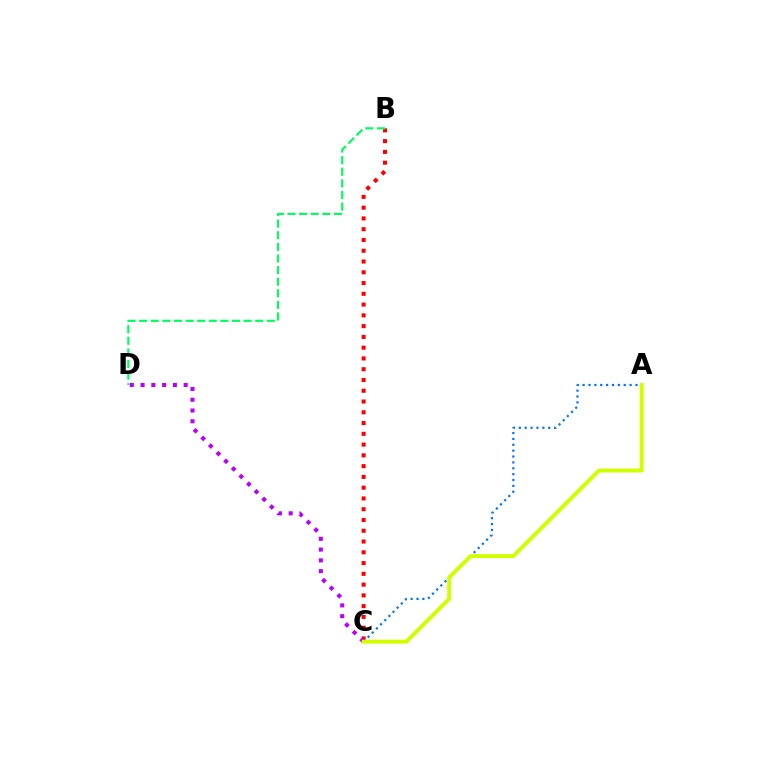{('B', 'C'): [{'color': '#ff0000', 'line_style': 'dotted', 'thickness': 2.93}], ('A', 'C'): [{'color': '#0074ff', 'line_style': 'dotted', 'thickness': 1.6}, {'color': '#d1ff00', 'line_style': 'solid', 'thickness': 2.83}], ('B', 'D'): [{'color': '#00ff5c', 'line_style': 'dashed', 'thickness': 1.58}], ('C', 'D'): [{'color': '#b900ff', 'line_style': 'dotted', 'thickness': 2.93}]}